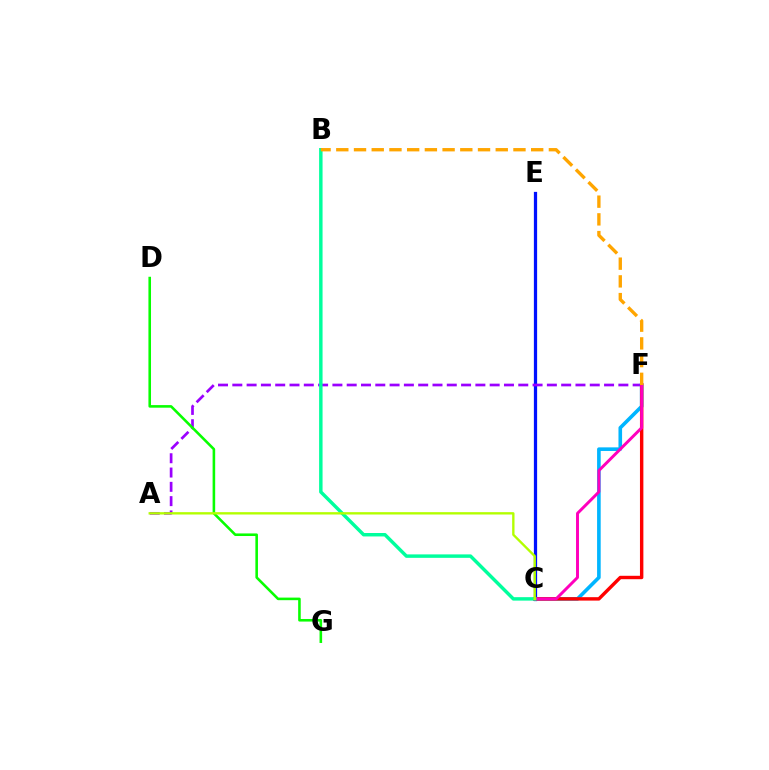{('C', 'E'): [{'color': '#0010ff', 'line_style': 'solid', 'thickness': 2.33}], ('A', 'F'): [{'color': '#9b00ff', 'line_style': 'dashed', 'thickness': 1.94}], ('C', 'F'): [{'color': '#00b5ff', 'line_style': 'solid', 'thickness': 2.6}, {'color': '#ff0000', 'line_style': 'solid', 'thickness': 2.46}, {'color': '#ff00bd', 'line_style': 'solid', 'thickness': 2.12}], ('B', 'C'): [{'color': '#00ff9d', 'line_style': 'solid', 'thickness': 2.48}], ('D', 'G'): [{'color': '#08ff00', 'line_style': 'solid', 'thickness': 1.86}], ('A', 'C'): [{'color': '#b3ff00', 'line_style': 'solid', 'thickness': 1.7}], ('B', 'F'): [{'color': '#ffa500', 'line_style': 'dashed', 'thickness': 2.41}]}